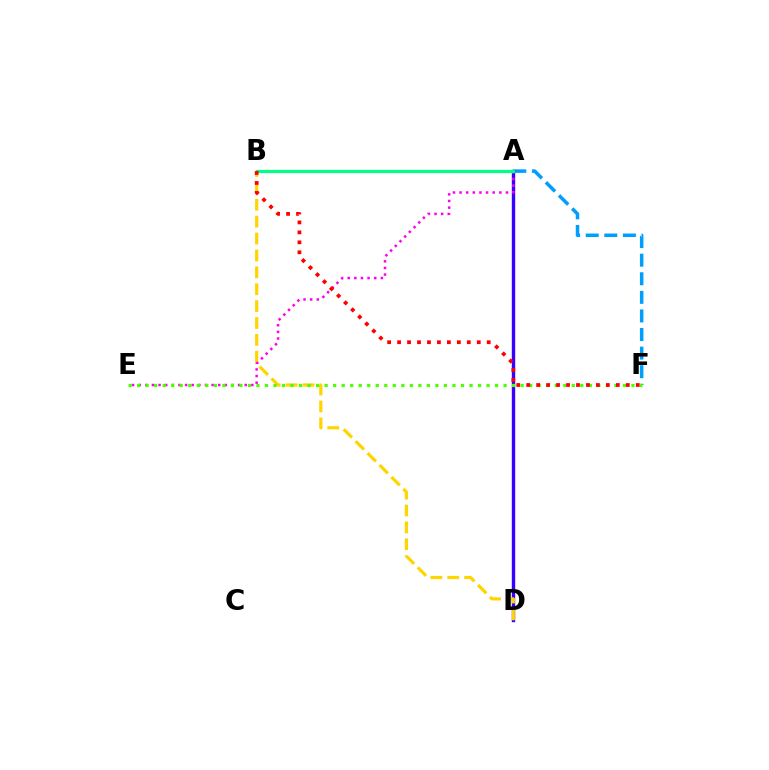{('A', 'F'): [{'color': '#009eff', 'line_style': 'dashed', 'thickness': 2.52}], ('A', 'D'): [{'color': '#3700ff', 'line_style': 'solid', 'thickness': 2.44}], ('B', 'D'): [{'color': '#ffd500', 'line_style': 'dashed', 'thickness': 2.29}], ('A', 'E'): [{'color': '#ff00ed', 'line_style': 'dotted', 'thickness': 1.8}], ('A', 'B'): [{'color': '#00ff86', 'line_style': 'solid', 'thickness': 2.29}], ('E', 'F'): [{'color': '#4fff00', 'line_style': 'dotted', 'thickness': 2.32}], ('B', 'F'): [{'color': '#ff0000', 'line_style': 'dotted', 'thickness': 2.71}]}